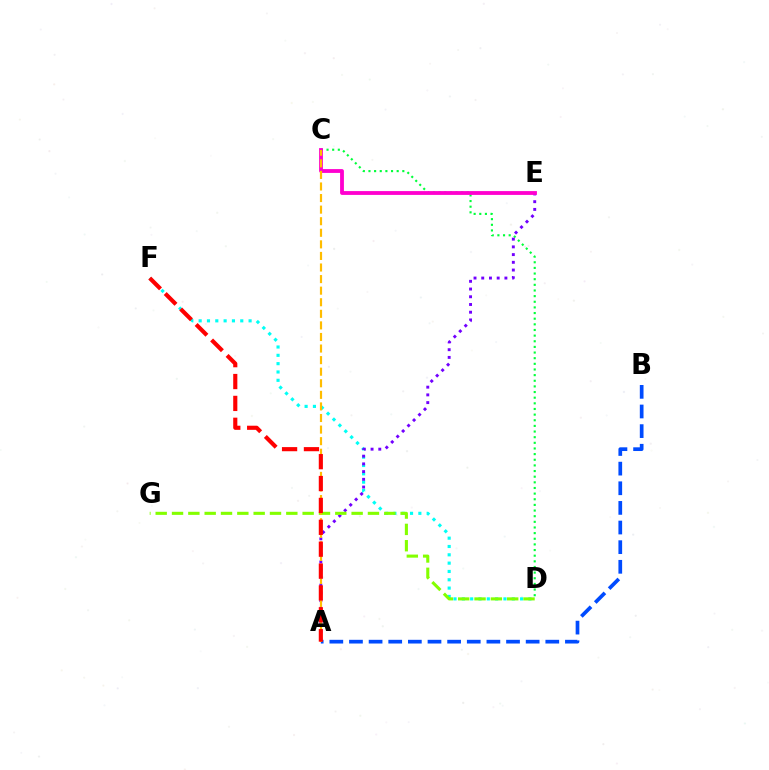{('D', 'F'): [{'color': '#00fff6', 'line_style': 'dotted', 'thickness': 2.26}], ('C', 'D'): [{'color': '#00ff39', 'line_style': 'dotted', 'thickness': 1.53}], ('A', 'B'): [{'color': '#004bff', 'line_style': 'dashed', 'thickness': 2.67}], ('A', 'E'): [{'color': '#7200ff', 'line_style': 'dotted', 'thickness': 2.1}], ('D', 'G'): [{'color': '#84ff00', 'line_style': 'dashed', 'thickness': 2.22}], ('C', 'E'): [{'color': '#ff00cf', 'line_style': 'solid', 'thickness': 2.75}], ('A', 'C'): [{'color': '#ffbd00', 'line_style': 'dashed', 'thickness': 1.57}], ('A', 'F'): [{'color': '#ff0000', 'line_style': 'dashed', 'thickness': 2.97}]}